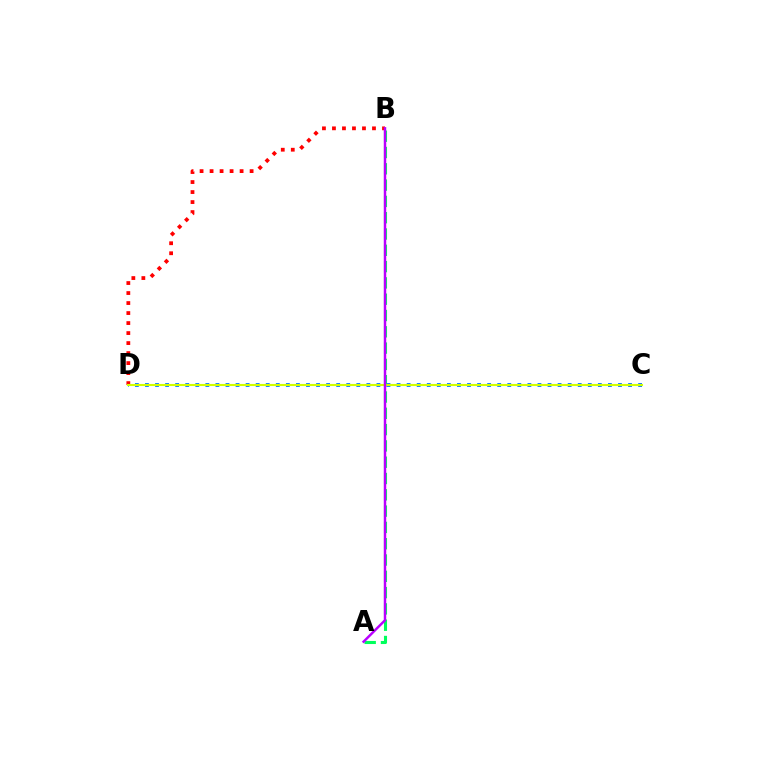{('C', 'D'): [{'color': '#0074ff', 'line_style': 'dotted', 'thickness': 2.73}, {'color': '#d1ff00', 'line_style': 'solid', 'thickness': 1.51}], ('B', 'D'): [{'color': '#ff0000', 'line_style': 'dotted', 'thickness': 2.72}], ('A', 'B'): [{'color': '#00ff5c', 'line_style': 'dashed', 'thickness': 2.21}, {'color': '#b900ff', 'line_style': 'solid', 'thickness': 1.77}]}